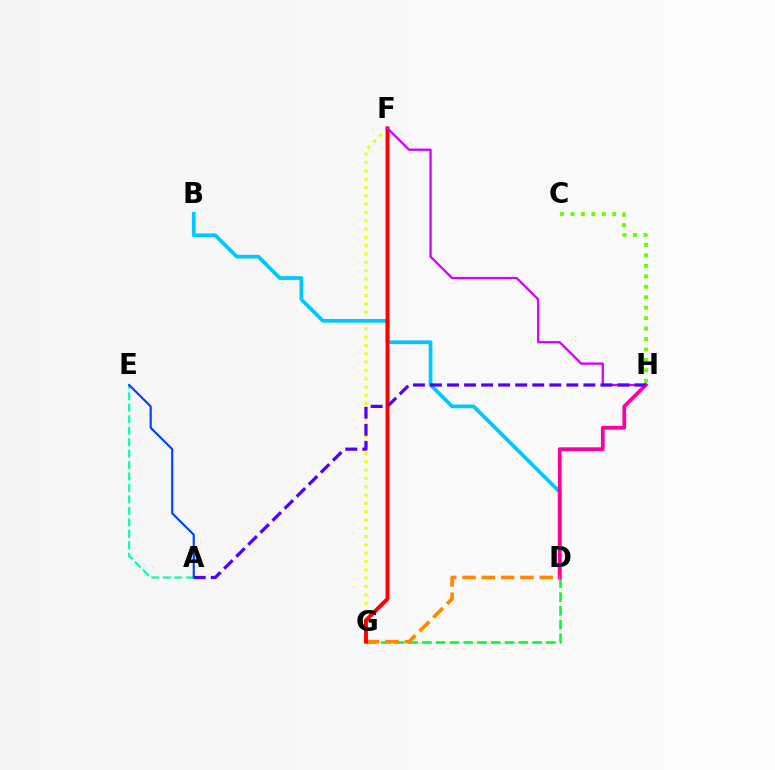{('F', 'G'): [{'color': '#eeff00', 'line_style': 'dotted', 'thickness': 2.26}, {'color': '#ff0000', 'line_style': 'solid', 'thickness': 2.81}], ('D', 'G'): [{'color': '#00ff27', 'line_style': 'dashed', 'thickness': 1.87}, {'color': '#ff8800', 'line_style': 'dashed', 'thickness': 2.63}], ('A', 'E'): [{'color': '#00ffaf', 'line_style': 'dashed', 'thickness': 1.56}, {'color': '#003fff', 'line_style': 'solid', 'thickness': 1.54}], ('B', 'D'): [{'color': '#00c7ff', 'line_style': 'solid', 'thickness': 2.69}], ('D', 'H'): [{'color': '#ff00a0', 'line_style': 'solid', 'thickness': 2.71}], ('F', 'H'): [{'color': '#d600ff', 'line_style': 'solid', 'thickness': 1.66}], ('A', 'H'): [{'color': '#4f00ff', 'line_style': 'dashed', 'thickness': 2.31}], ('C', 'H'): [{'color': '#66ff00', 'line_style': 'dotted', 'thickness': 2.84}]}